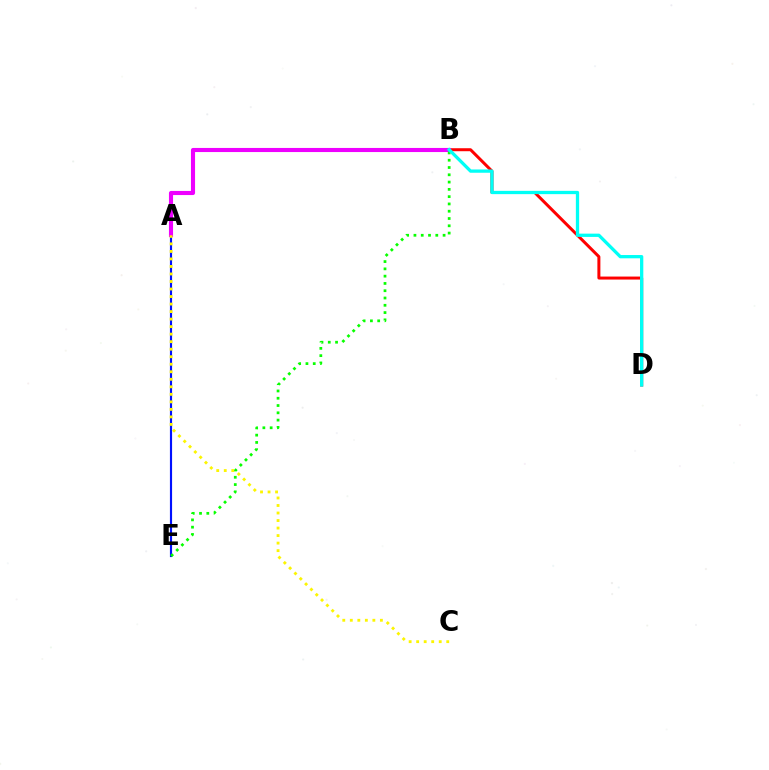{('A', 'E'): [{'color': '#0010ff', 'line_style': 'solid', 'thickness': 1.55}], ('B', 'D'): [{'color': '#ff0000', 'line_style': 'solid', 'thickness': 2.16}, {'color': '#00fff6', 'line_style': 'solid', 'thickness': 2.36}], ('A', 'B'): [{'color': '#ee00ff', 'line_style': 'solid', 'thickness': 2.96}], ('B', 'E'): [{'color': '#08ff00', 'line_style': 'dotted', 'thickness': 1.98}], ('A', 'C'): [{'color': '#fcf500', 'line_style': 'dotted', 'thickness': 2.04}]}